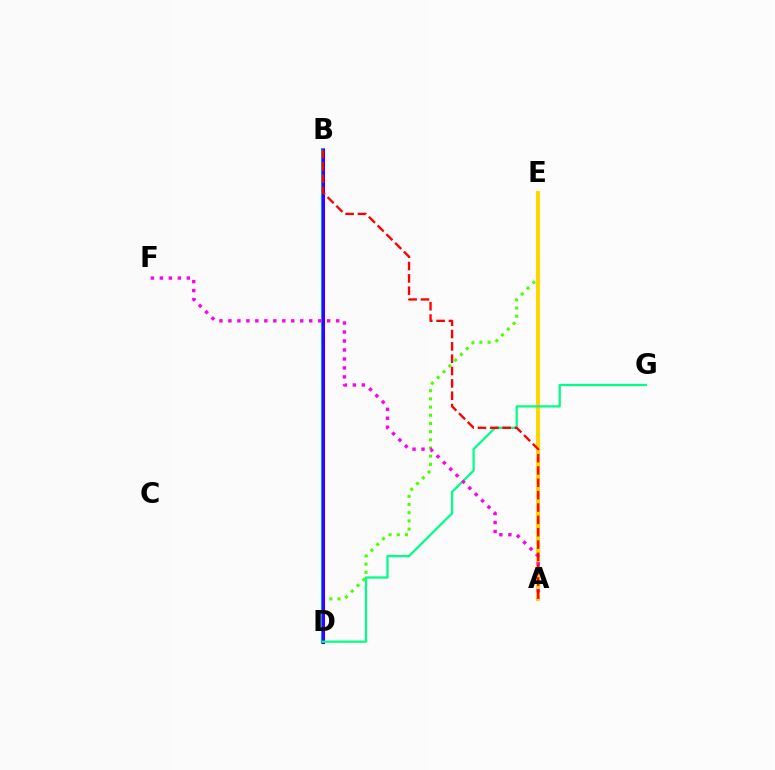{('D', 'E'): [{'color': '#4fff00', 'line_style': 'dotted', 'thickness': 2.22}], ('B', 'D'): [{'color': '#009eff', 'line_style': 'solid', 'thickness': 2.87}, {'color': '#3700ff', 'line_style': 'solid', 'thickness': 2.23}], ('A', 'E'): [{'color': '#ffd500', 'line_style': 'solid', 'thickness': 2.95}], ('D', 'G'): [{'color': '#00ff86', 'line_style': 'solid', 'thickness': 1.62}], ('A', 'F'): [{'color': '#ff00ed', 'line_style': 'dotted', 'thickness': 2.44}], ('A', 'B'): [{'color': '#ff0000', 'line_style': 'dashed', 'thickness': 1.68}]}